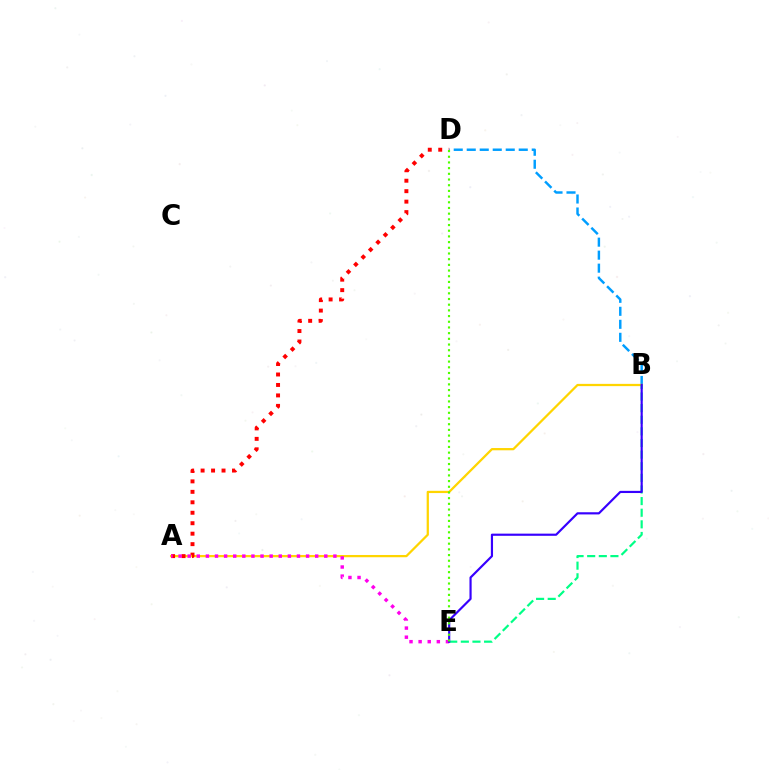{('B', 'D'): [{'color': '#009eff', 'line_style': 'dashed', 'thickness': 1.77}], ('A', 'B'): [{'color': '#ffd500', 'line_style': 'solid', 'thickness': 1.62}], ('B', 'E'): [{'color': '#00ff86', 'line_style': 'dashed', 'thickness': 1.58}, {'color': '#3700ff', 'line_style': 'solid', 'thickness': 1.57}], ('A', 'D'): [{'color': '#ff0000', 'line_style': 'dotted', 'thickness': 2.84}], ('A', 'E'): [{'color': '#ff00ed', 'line_style': 'dotted', 'thickness': 2.47}], ('D', 'E'): [{'color': '#4fff00', 'line_style': 'dotted', 'thickness': 1.55}]}